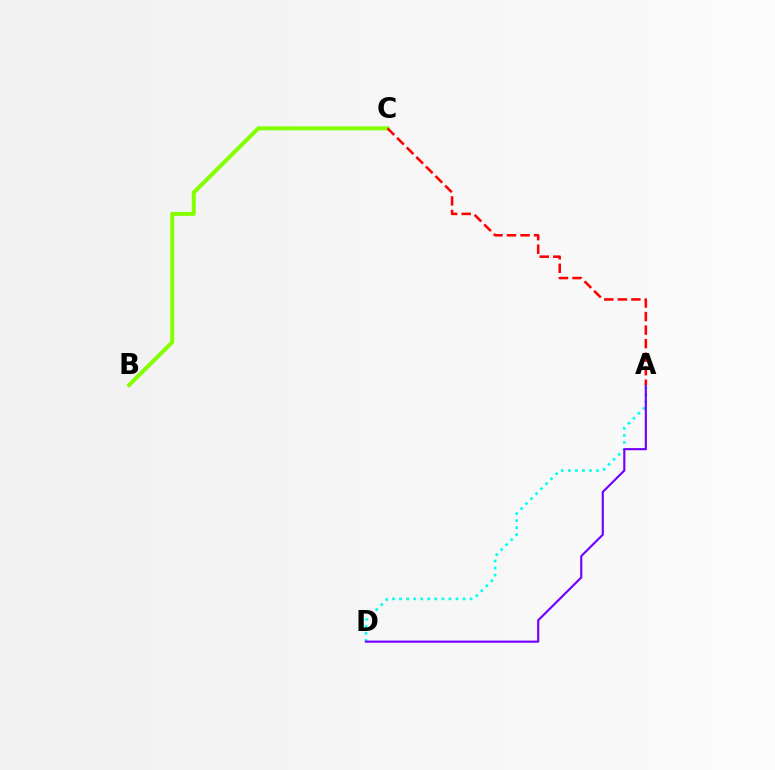{('A', 'D'): [{'color': '#00fff6', 'line_style': 'dotted', 'thickness': 1.92}, {'color': '#7200ff', 'line_style': 'solid', 'thickness': 1.54}], ('B', 'C'): [{'color': '#84ff00', 'line_style': 'solid', 'thickness': 2.88}], ('A', 'C'): [{'color': '#ff0000', 'line_style': 'dashed', 'thickness': 1.84}]}